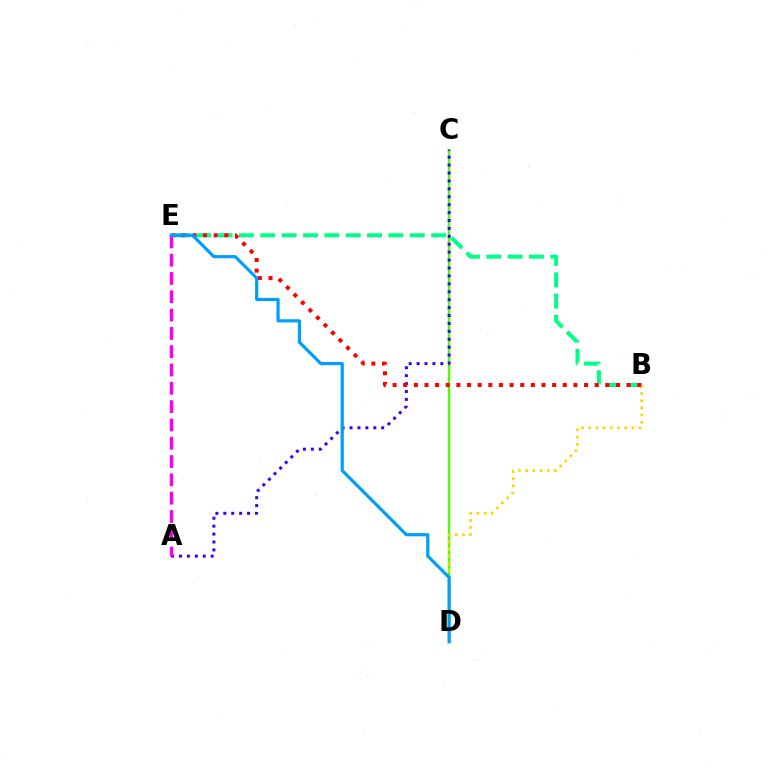{('C', 'D'): [{'color': '#4fff00', 'line_style': 'solid', 'thickness': 1.75}], ('B', 'E'): [{'color': '#00ff86', 'line_style': 'dashed', 'thickness': 2.9}, {'color': '#ff0000', 'line_style': 'dotted', 'thickness': 2.89}], ('A', 'C'): [{'color': '#3700ff', 'line_style': 'dotted', 'thickness': 2.15}], ('B', 'D'): [{'color': '#ffd500', 'line_style': 'dotted', 'thickness': 1.95}], ('A', 'E'): [{'color': '#ff00ed', 'line_style': 'dashed', 'thickness': 2.49}], ('D', 'E'): [{'color': '#009eff', 'line_style': 'solid', 'thickness': 2.29}]}